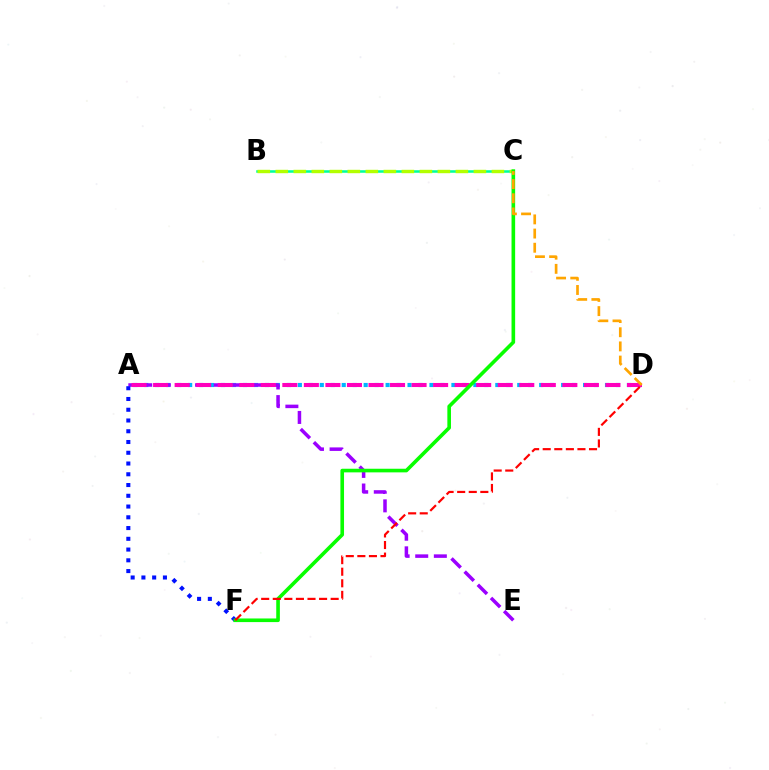{('A', 'D'): [{'color': '#00b5ff', 'line_style': 'dotted', 'thickness': 2.98}, {'color': '#ff00bd', 'line_style': 'dashed', 'thickness': 2.93}], ('A', 'E'): [{'color': '#9b00ff', 'line_style': 'dashed', 'thickness': 2.53}], ('A', 'F'): [{'color': '#0010ff', 'line_style': 'dotted', 'thickness': 2.92}], ('B', 'C'): [{'color': '#00ff9d', 'line_style': 'solid', 'thickness': 1.82}, {'color': '#b3ff00', 'line_style': 'dashed', 'thickness': 2.45}], ('C', 'F'): [{'color': '#08ff00', 'line_style': 'solid', 'thickness': 2.61}], ('C', 'D'): [{'color': '#ffa500', 'line_style': 'dashed', 'thickness': 1.93}], ('D', 'F'): [{'color': '#ff0000', 'line_style': 'dashed', 'thickness': 1.57}]}